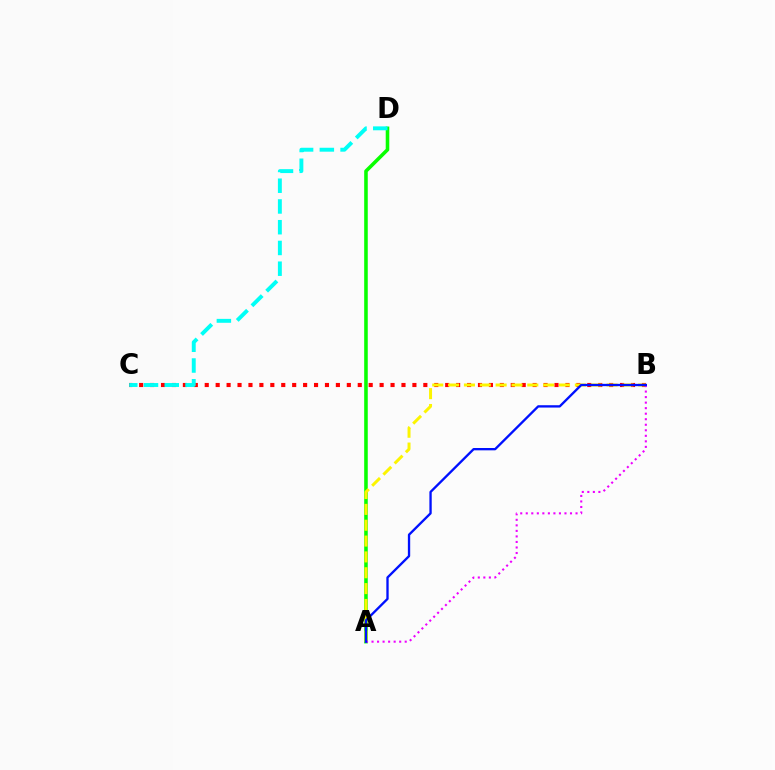{('B', 'C'): [{'color': '#ff0000', 'line_style': 'dotted', 'thickness': 2.97}], ('A', 'D'): [{'color': '#08ff00', 'line_style': 'solid', 'thickness': 2.57}], ('C', 'D'): [{'color': '#00fff6', 'line_style': 'dashed', 'thickness': 2.82}], ('A', 'B'): [{'color': '#fcf500', 'line_style': 'dashed', 'thickness': 2.15}, {'color': '#ee00ff', 'line_style': 'dotted', 'thickness': 1.5}, {'color': '#0010ff', 'line_style': 'solid', 'thickness': 1.68}]}